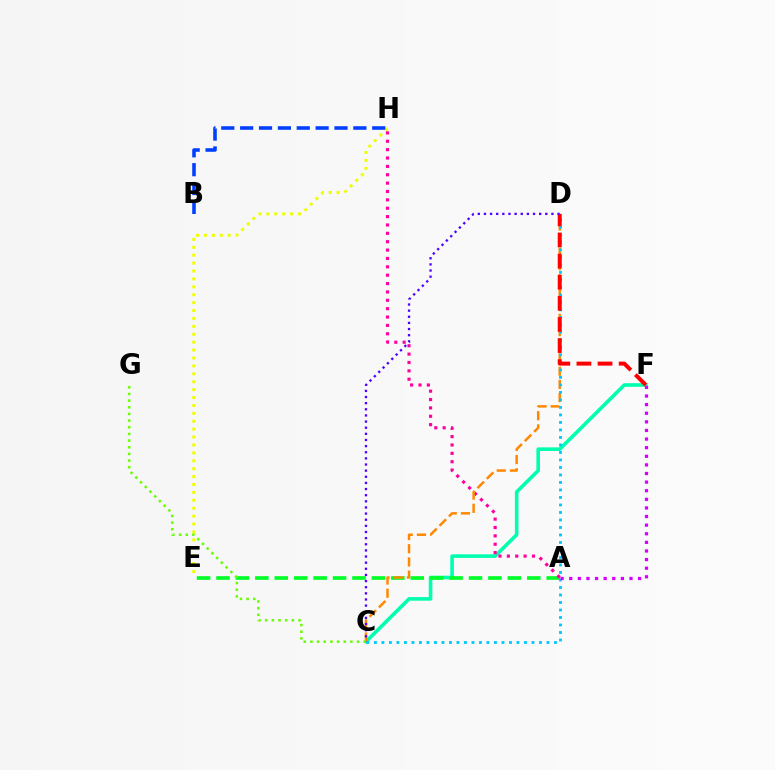{('C', 'F'): [{'color': '#00ffaf', 'line_style': 'solid', 'thickness': 2.59}], ('E', 'H'): [{'color': '#eeff00', 'line_style': 'dotted', 'thickness': 2.15}], ('A', 'E'): [{'color': '#00ff27', 'line_style': 'dashed', 'thickness': 2.64}], ('B', 'H'): [{'color': '#003fff', 'line_style': 'dashed', 'thickness': 2.56}], ('A', 'H'): [{'color': '#ff00a0', 'line_style': 'dotted', 'thickness': 2.27}], ('C', 'D'): [{'color': '#ff8800', 'line_style': 'dashed', 'thickness': 1.79}, {'color': '#00c7ff', 'line_style': 'dotted', 'thickness': 2.04}, {'color': '#4f00ff', 'line_style': 'dotted', 'thickness': 1.67}], ('D', 'F'): [{'color': '#ff0000', 'line_style': 'dashed', 'thickness': 2.87}], ('A', 'F'): [{'color': '#d600ff', 'line_style': 'dotted', 'thickness': 2.34}], ('C', 'G'): [{'color': '#66ff00', 'line_style': 'dotted', 'thickness': 1.81}]}